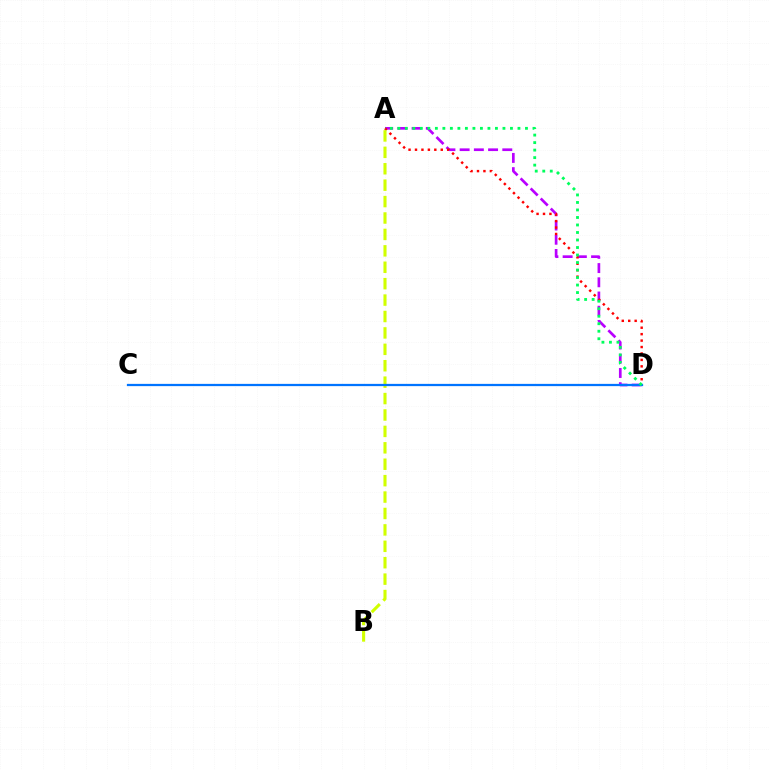{('A', 'D'): [{'color': '#b900ff', 'line_style': 'dashed', 'thickness': 1.93}, {'color': '#ff0000', 'line_style': 'dotted', 'thickness': 1.75}, {'color': '#00ff5c', 'line_style': 'dotted', 'thickness': 2.04}], ('A', 'B'): [{'color': '#d1ff00', 'line_style': 'dashed', 'thickness': 2.23}], ('C', 'D'): [{'color': '#0074ff', 'line_style': 'solid', 'thickness': 1.62}]}